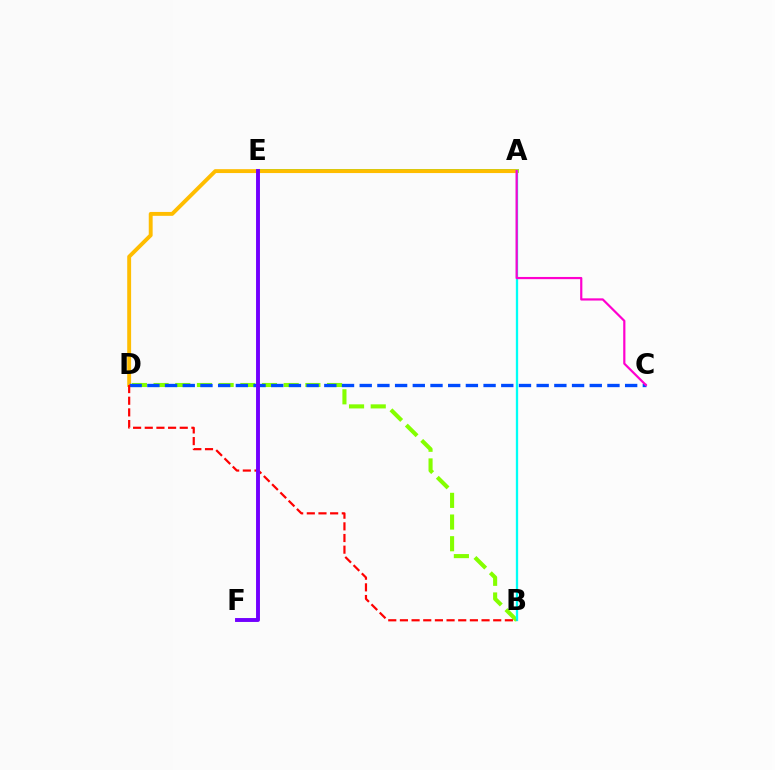{('A', 'E'): [{'color': '#00ff39', 'line_style': 'solid', 'thickness': 2.66}], ('B', 'D'): [{'color': '#84ff00', 'line_style': 'dashed', 'thickness': 2.95}, {'color': '#ff0000', 'line_style': 'dashed', 'thickness': 1.58}], ('A', 'D'): [{'color': '#ffbd00', 'line_style': 'solid', 'thickness': 2.8}], ('A', 'B'): [{'color': '#00fff6', 'line_style': 'solid', 'thickness': 1.66}], ('C', 'D'): [{'color': '#004bff', 'line_style': 'dashed', 'thickness': 2.4}], ('A', 'C'): [{'color': '#ff00cf', 'line_style': 'solid', 'thickness': 1.58}], ('E', 'F'): [{'color': '#7200ff', 'line_style': 'solid', 'thickness': 2.81}]}